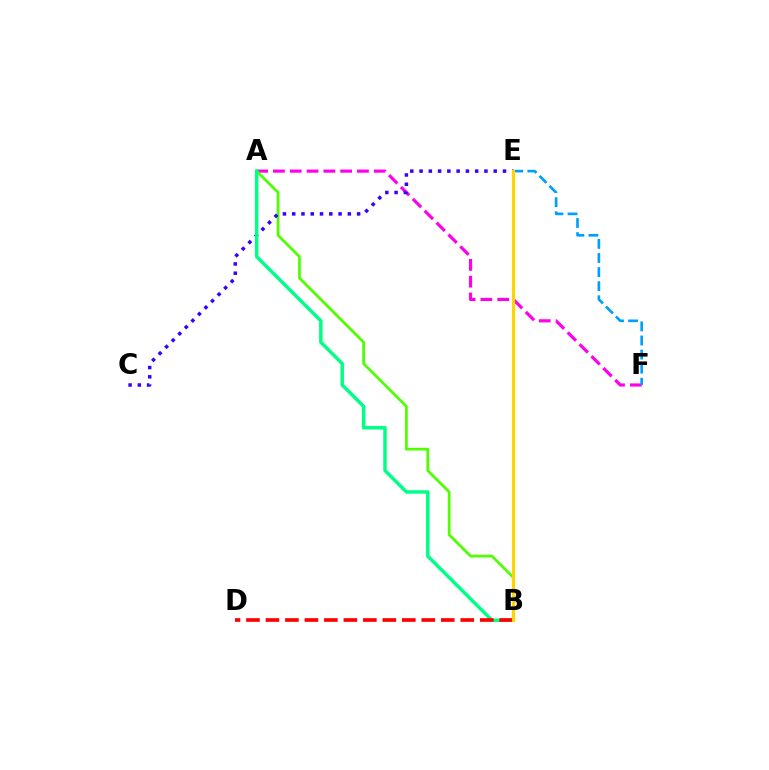{('A', 'F'): [{'color': '#ff00ed', 'line_style': 'dashed', 'thickness': 2.28}], ('A', 'B'): [{'color': '#4fff00', 'line_style': 'solid', 'thickness': 1.98}, {'color': '#00ff86', 'line_style': 'solid', 'thickness': 2.5}], ('C', 'E'): [{'color': '#3700ff', 'line_style': 'dotted', 'thickness': 2.52}], ('B', 'D'): [{'color': '#ff0000', 'line_style': 'dashed', 'thickness': 2.65}], ('E', 'F'): [{'color': '#009eff', 'line_style': 'dashed', 'thickness': 1.91}], ('B', 'E'): [{'color': '#ffd500', 'line_style': 'solid', 'thickness': 2.26}]}